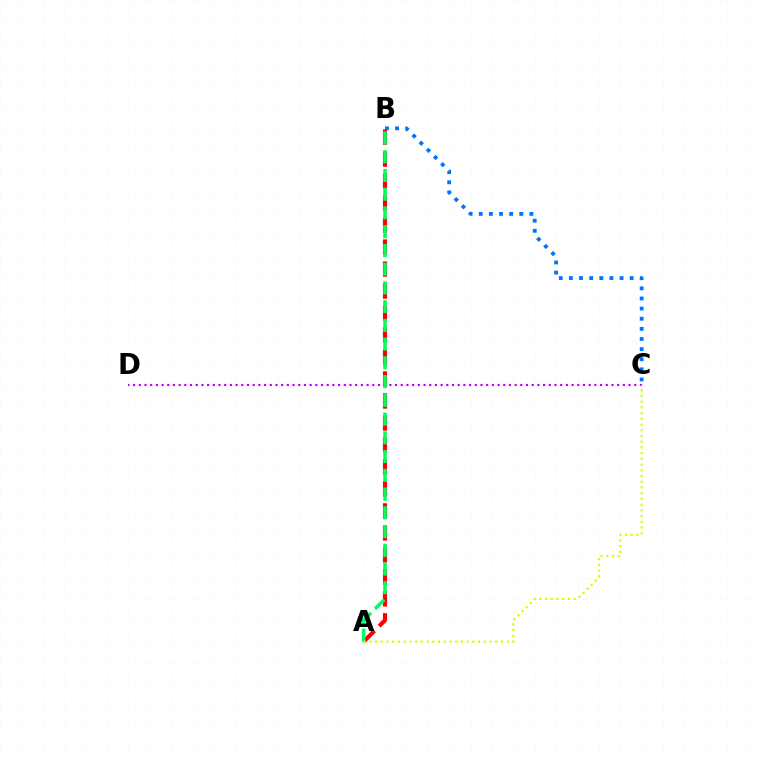{('C', 'D'): [{'color': '#b900ff', 'line_style': 'dotted', 'thickness': 1.55}], ('A', 'B'): [{'color': '#ff0000', 'line_style': 'dashed', 'thickness': 2.99}, {'color': '#00ff5c', 'line_style': 'dashed', 'thickness': 2.55}], ('A', 'C'): [{'color': '#d1ff00', 'line_style': 'dotted', 'thickness': 1.55}], ('B', 'C'): [{'color': '#0074ff', 'line_style': 'dotted', 'thickness': 2.75}]}